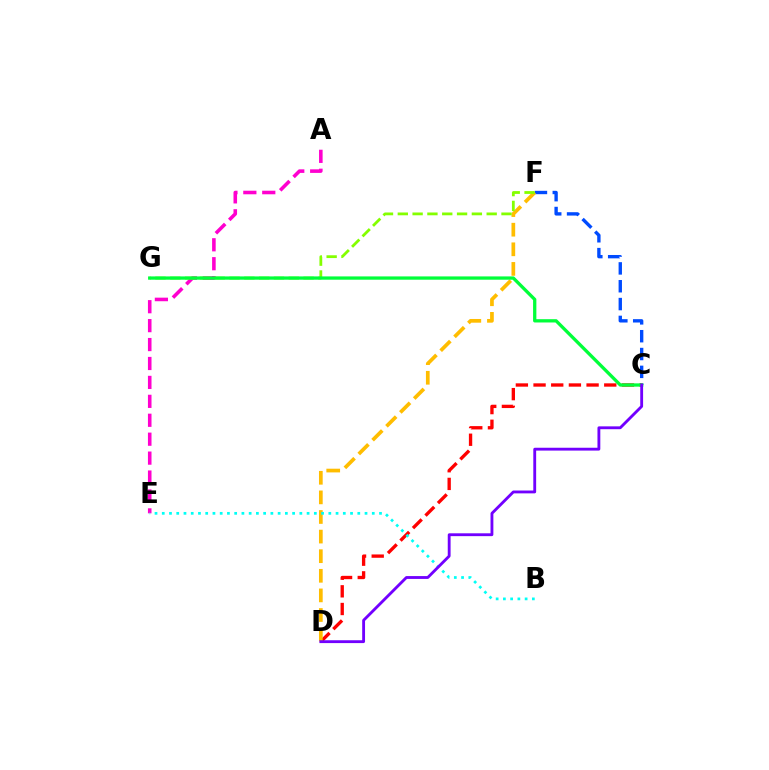{('C', 'F'): [{'color': '#004bff', 'line_style': 'dashed', 'thickness': 2.42}], ('C', 'D'): [{'color': '#ff0000', 'line_style': 'dashed', 'thickness': 2.4}, {'color': '#7200ff', 'line_style': 'solid', 'thickness': 2.05}], ('A', 'E'): [{'color': '#ff00cf', 'line_style': 'dashed', 'thickness': 2.57}], ('D', 'F'): [{'color': '#ffbd00', 'line_style': 'dashed', 'thickness': 2.66}], ('F', 'G'): [{'color': '#84ff00', 'line_style': 'dashed', 'thickness': 2.01}], ('B', 'E'): [{'color': '#00fff6', 'line_style': 'dotted', 'thickness': 1.97}], ('C', 'G'): [{'color': '#00ff39', 'line_style': 'solid', 'thickness': 2.37}]}